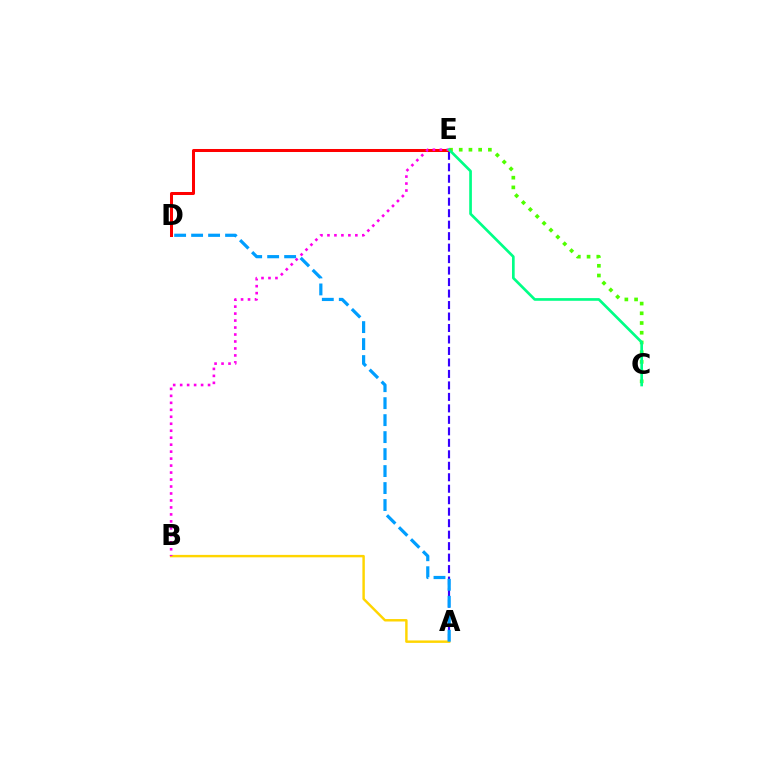{('A', 'E'): [{'color': '#3700ff', 'line_style': 'dashed', 'thickness': 1.56}], ('A', 'B'): [{'color': '#ffd500', 'line_style': 'solid', 'thickness': 1.76}], ('C', 'E'): [{'color': '#4fff00', 'line_style': 'dotted', 'thickness': 2.64}, {'color': '#00ff86', 'line_style': 'solid', 'thickness': 1.93}], ('D', 'E'): [{'color': '#ff0000', 'line_style': 'solid', 'thickness': 2.17}], ('B', 'E'): [{'color': '#ff00ed', 'line_style': 'dotted', 'thickness': 1.89}], ('A', 'D'): [{'color': '#009eff', 'line_style': 'dashed', 'thickness': 2.31}]}